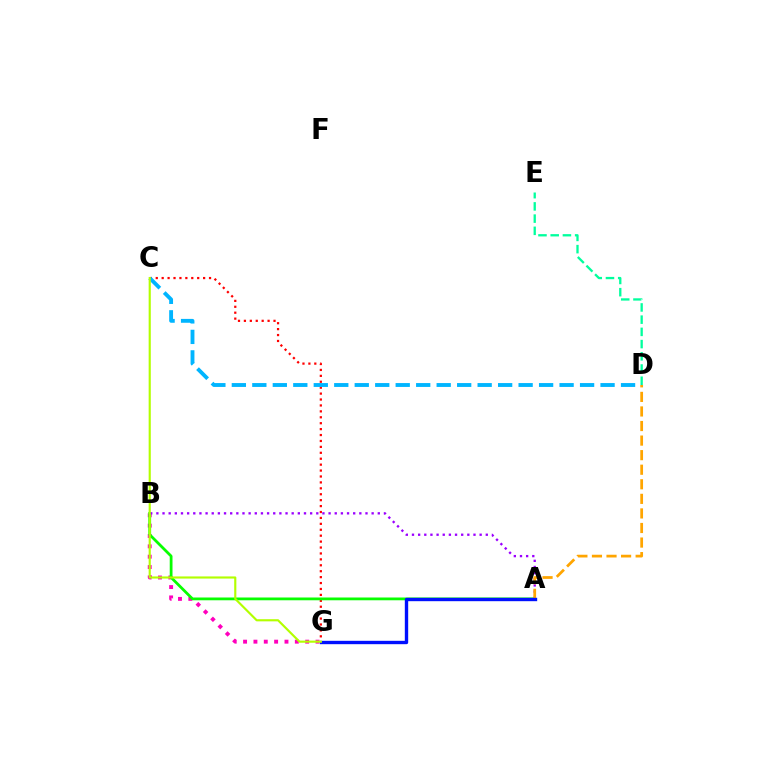{('B', 'G'): [{'color': '#ff00bd', 'line_style': 'dotted', 'thickness': 2.81}], ('C', 'G'): [{'color': '#ff0000', 'line_style': 'dotted', 'thickness': 1.61}, {'color': '#b3ff00', 'line_style': 'solid', 'thickness': 1.54}], ('D', 'E'): [{'color': '#00ff9d', 'line_style': 'dashed', 'thickness': 1.66}], ('A', 'B'): [{'color': '#08ff00', 'line_style': 'solid', 'thickness': 2.0}, {'color': '#9b00ff', 'line_style': 'dotted', 'thickness': 1.67}], ('C', 'D'): [{'color': '#00b5ff', 'line_style': 'dashed', 'thickness': 2.78}], ('A', 'D'): [{'color': '#ffa500', 'line_style': 'dashed', 'thickness': 1.98}], ('A', 'G'): [{'color': '#0010ff', 'line_style': 'solid', 'thickness': 2.42}]}